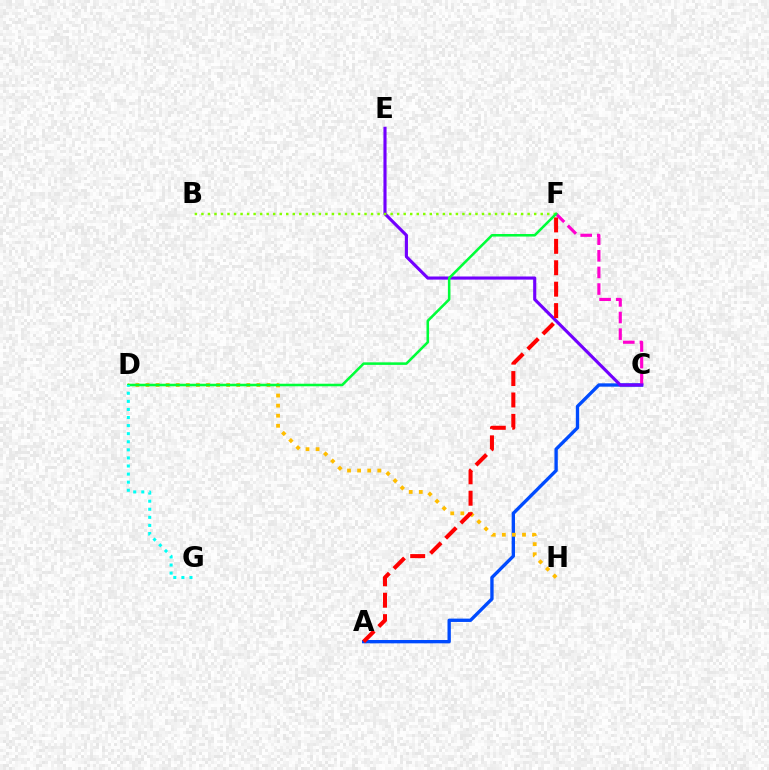{('A', 'C'): [{'color': '#004bff', 'line_style': 'solid', 'thickness': 2.4}], ('D', 'H'): [{'color': '#ffbd00', 'line_style': 'dotted', 'thickness': 2.74}], ('C', 'F'): [{'color': '#ff00cf', 'line_style': 'dashed', 'thickness': 2.26}], ('C', 'E'): [{'color': '#7200ff', 'line_style': 'solid', 'thickness': 2.25}], ('B', 'F'): [{'color': '#84ff00', 'line_style': 'dotted', 'thickness': 1.77}], ('D', 'F'): [{'color': '#00ff39', 'line_style': 'solid', 'thickness': 1.84}], ('D', 'G'): [{'color': '#00fff6', 'line_style': 'dotted', 'thickness': 2.2}], ('A', 'F'): [{'color': '#ff0000', 'line_style': 'dashed', 'thickness': 2.91}]}